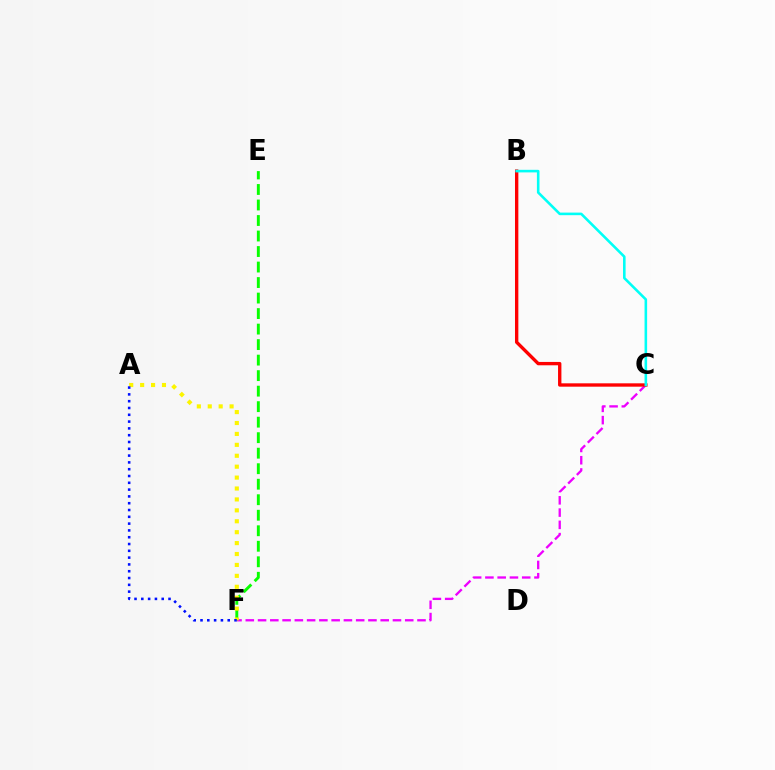{('C', 'F'): [{'color': '#ee00ff', 'line_style': 'dashed', 'thickness': 1.67}], ('B', 'C'): [{'color': '#ff0000', 'line_style': 'solid', 'thickness': 2.42}, {'color': '#00fff6', 'line_style': 'solid', 'thickness': 1.86}], ('E', 'F'): [{'color': '#08ff00', 'line_style': 'dashed', 'thickness': 2.11}], ('A', 'F'): [{'color': '#fcf500', 'line_style': 'dotted', 'thickness': 2.97}, {'color': '#0010ff', 'line_style': 'dotted', 'thickness': 1.85}]}